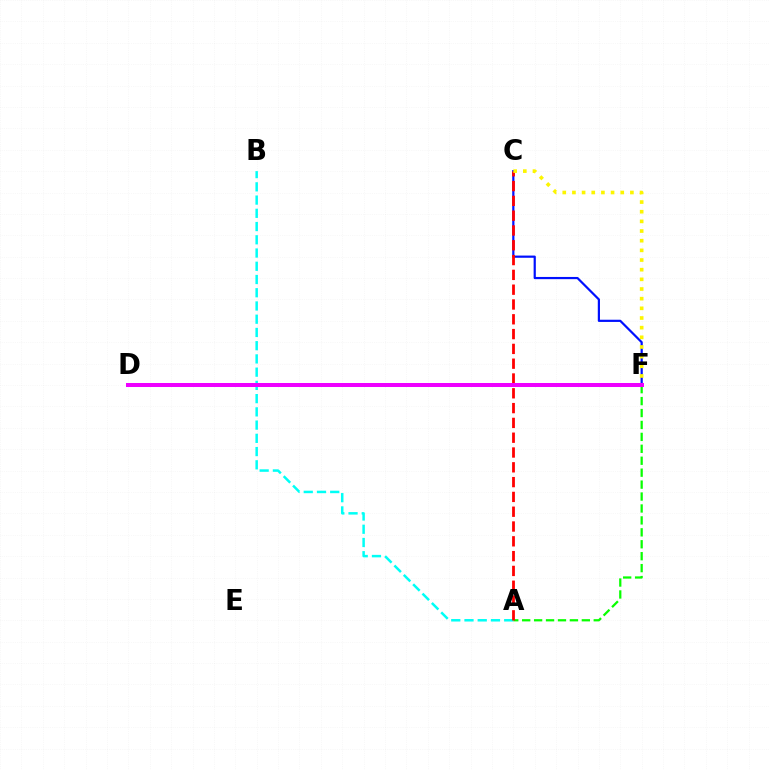{('C', 'F'): [{'color': '#0010ff', 'line_style': 'solid', 'thickness': 1.59}, {'color': '#fcf500', 'line_style': 'dotted', 'thickness': 2.63}], ('A', 'F'): [{'color': '#08ff00', 'line_style': 'dashed', 'thickness': 1.62}], ('A', 'B'): [{'color': '#00fff6', 'line_style': 'dashed', 'thickness': 1.8}], ('A', 'C'): [{'color': '#ff0000', 'line_style': 'dashed', 'thickness': 2.01}], ('D', 'F'): [{'color': '#ee00ff', 'line_style': 'solid', 'thickness': 2.88}]}